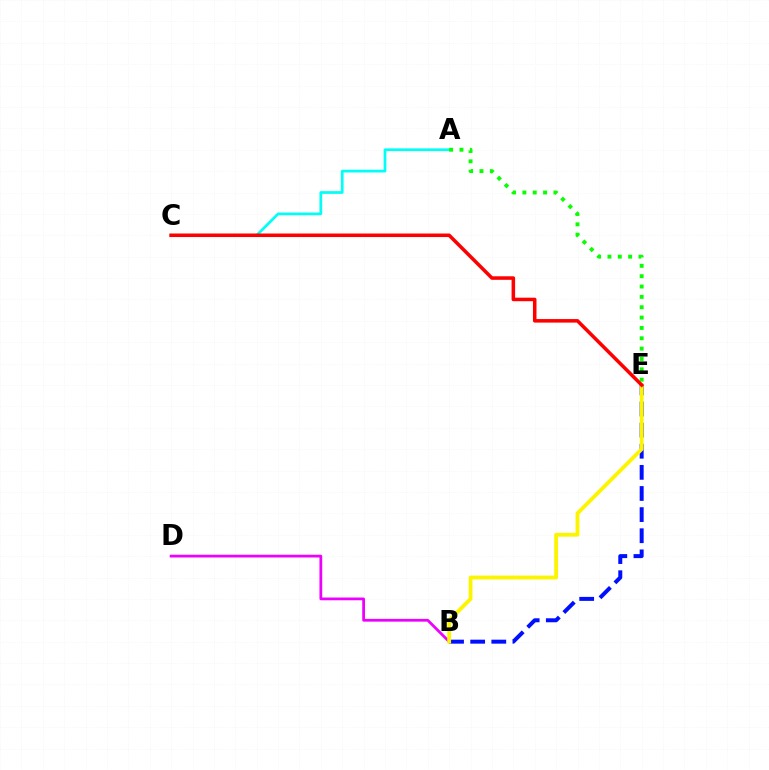{('A', 'C'): [{'color': '#00fff6', 'line_style': 'solid', 'thickness': 1.97}], ('B', 'D'): [{'color': '#ee00ff', 'line_style': 'solid', 'thickness': 1.98}], ('B', 'E'): [{'color': '#0010ff', 'line_style': 'dashed', 'thickness': 2.87}, {'color': '#fcf500', 'line_style': 'solid', 'thickness': 2.75}], ('A', 'E'): [{'color': '#08ff00', 'line_style': 'dotted', 'thickness': 2.81}], ('C', 'E'): [{'color': '#ff0000', 'line_style': 'solid', 'thickness': 2.54}]}